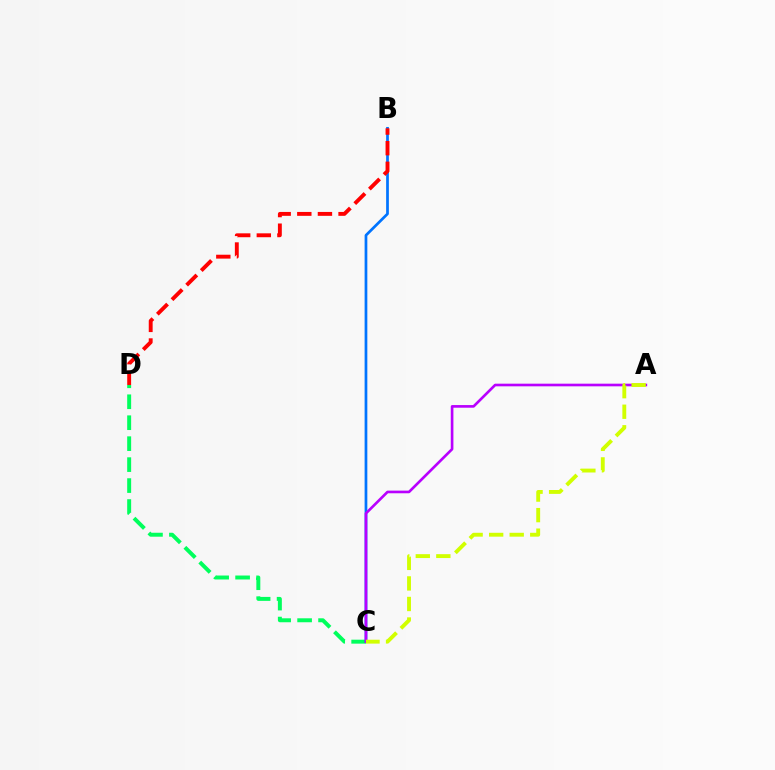{('C', 'D'): [{'color': '#00ff5c', 'line_style': 'dashed', 'thickness': 2.85}], ('B', 'C'): [{'color': '#0074ff', 'line_style': 'solid', 'thickness': 1.96}], ('A', 'C'): [{'color': '#b900ff', 'line_style': 'solid', 'thickness': 1.91}, {'color': '#d1ff00', 'line_style': 'dashed', 'thickness': 2.79}], ('B', 'D'): [{'color': '#ff0000', 'line_style': 'dashed', 'thickness': 2.8}]}